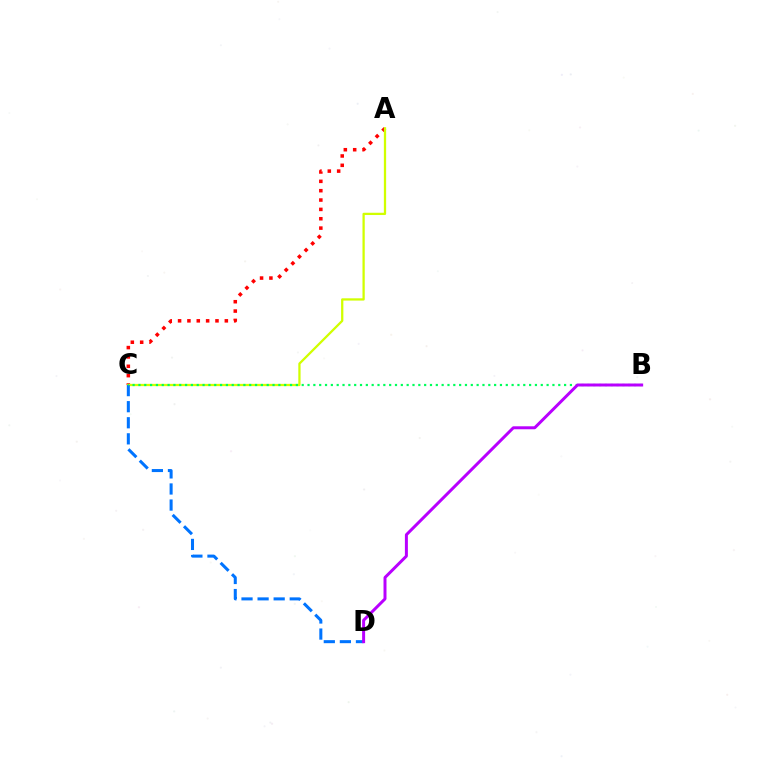{('A', 'C'): [{'color': '#ff0000', 'line_style': 'dotted', 'thickness': 2.54}, {'color': '#d1ff00', 'line_style': 'solid', 'thickness': 1.64}], ('C', 'D'): [{'color': '#0074ff', 'line_style': 'dashed', 'thickness': 2.18}], ('B', 'C'): [{'color': '#00ff5c', 'line_style': 'dotted', 'thickness': 1.58}], ('B', 'D'): [{'color': '#b900ff', 'line_style': 'solid', 'thickness': 2.14}]}